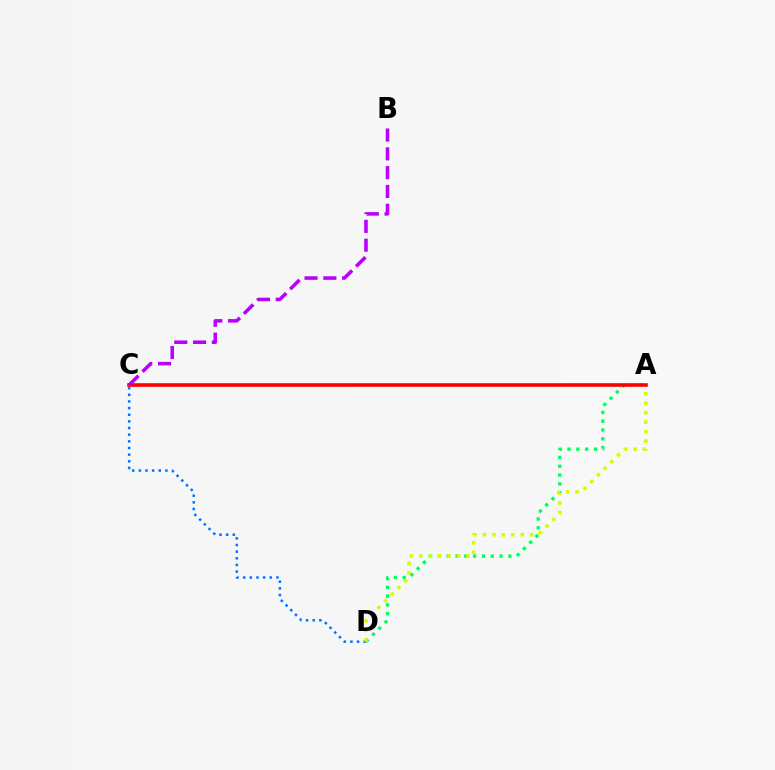{('A', 'D'): [{'color': '#00ff5c', 'line_style': 'dotted', 'thickness': 2.39}, {'color': '#d1ff00', 'line_style': 'dotted', 'thickness': 2.57}], ('C', 'D'): [{'color': '#0074ff', 'line_style': 'dotted', 'thickness': 1.81}], ('A', 'C'): [{'color': '#ff0000', 'line_style': 'solid', 'thickness': 2.6}], ('B', 'C'): [{'color': '#b900ff', 'line_style': 'dashed', 'thickness': 2.56}]}